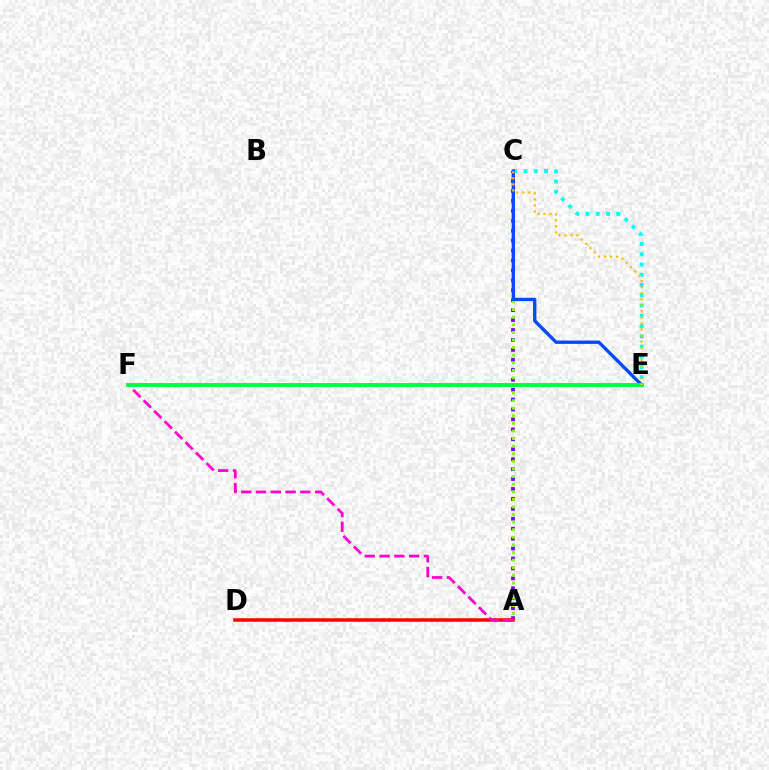{('A', 'C'): [{'color': '#7200ff', 'line_style': 'dotted', 'thickness': 2.7}, {'color': '#84ff00', 'line_style': 'dotted', 'thickness': 2.06}], ('C', 'E'): [{'color': '#00fff6', 'line_style': 'dotted', 'thickness': 2.78}, {'color': '#004bff', 'line_style': 'solid', 'thickness': 2.4}, {'color': '#ffbd00', 'line_style': 'dotted', 'thickness': 1.65}], ('A', 'D'): [{'color': '#ff0000', 'line_style': 'solid', 'thickness': 2.53}], ('A', 'F'): [{'color': '#ff00cf', 'line_style': 'dashed', 'thickness': 2.01}], ('E', 'F'): [{'color': '#00ff39', 'line_style': 'solid', 'thickness': 2.79}]}